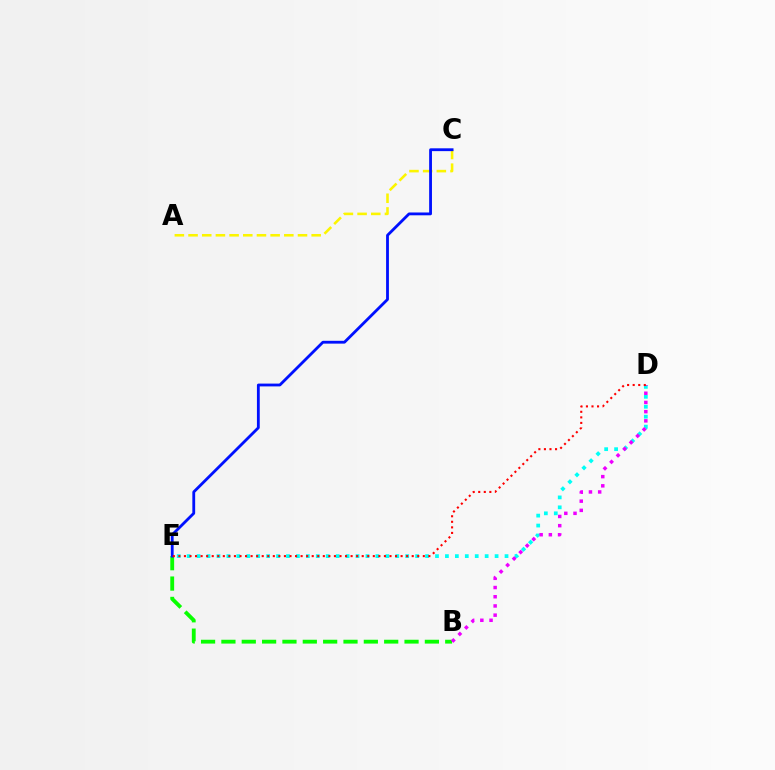{('A', 'C'): [{'color': '#fcf500', 'line_style': 'dashed', 'thickness': 1.86}], ('B', 'E'): [{'color': '#08ff00', 'line_style': 'dashed', 'thickness': 2.76}], ('D', 'E'): [{'color': '#00fff6', 'line_style': 'dotted', 'thickness': 2.7}, {'color': '#ff0000', 'line_style': 'dotted', 'thickness': 1.51}], ('B', 'D'): [{'color': '#ee00ff', 'line_style': 'dotted', 'thickness': 2.5}], ('C', 'E'): [{'color': '#0010ff', 'line_style': 'solid', 'thickness': 2.03}]}